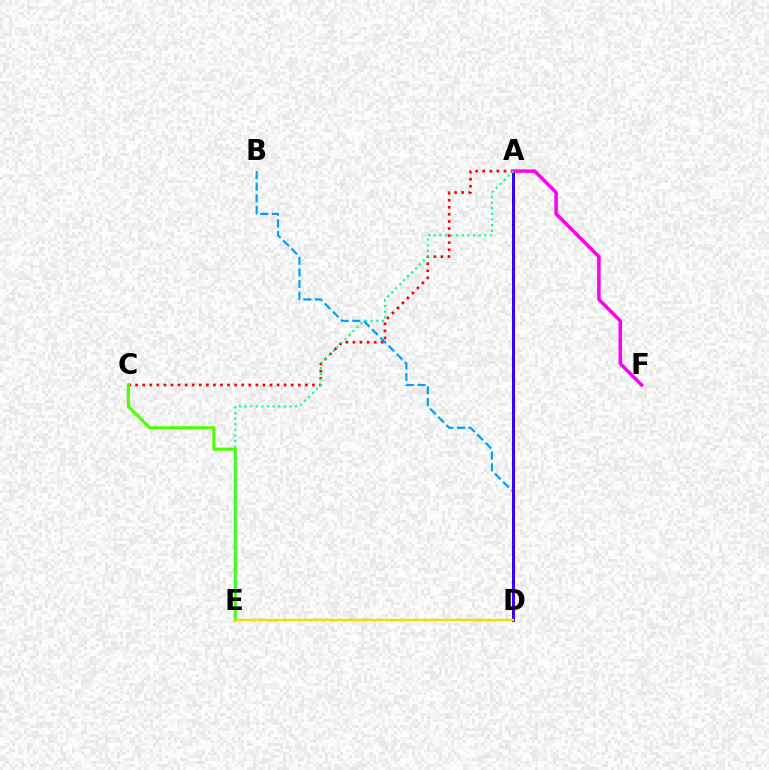{('B', 'D'): [{'color': '#009eff', 'line_style': 'dashed', 'thickness': 1.58}], ('A', 'C'): [{'color': '#ff0000', 'line_style': 'dotted', 'thickness': 1.92}], ('A', 'D'): [{'color': '#3700ff', 'line_style': 'solid', 'thickness': 2.14}], ('C', 'E'): [{'color': '#4fff00', 'line_style': 'solid', 'thickness': 2.25}], ('A', 'F'): [{'color': '#ff00ed', 'line_style': 'solid', 'thickness': 2.5}], ('D', 'E'): [{'color': '#ffd500', 'line_style': 'solid', 'thickness': 1.74}], ('A', 'E'): [{'color': '#00ff86', 'line_style': 'dotted', 'thickness': 1.53}]}